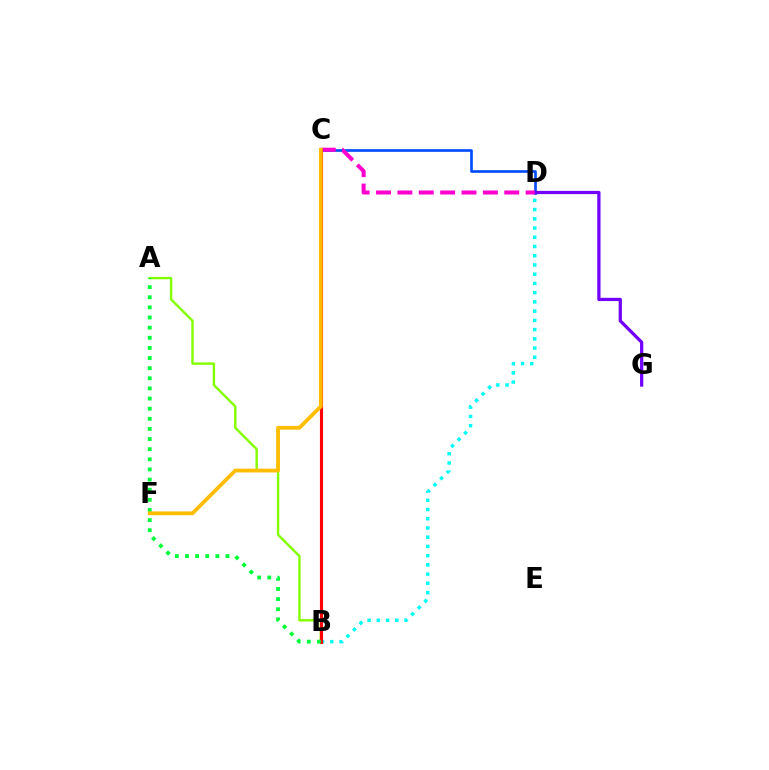{('C', 'D'): [{'color': '#004bff', 'line_style': 'solid', 'thickness': 1.91}, {'color': '#ff00cf', 'line_style': 'dashed', 'thickness': 2.9}], ('B', 'D'): [{'color': '#00fff6', 'line_style': 'dotted', 'thickness': 2.51}], ('D', 'G'): [{'color': '#7200ff', 'line_style': 'solid', 'thickness': 2.34}], ('A', 'B'): [{'color': '#84ff00', 'line_style': 'solid', 'thickness': 1.75}, {'color': '#00ff39', 'line_style': 'dotted', 'thickness': 2.75}], ('B', 'C'): [{'color': '#ff0000', 'line_style': 'solid', 'thickness': 2.25}], ('C', 'F'): [{'color': '#ffbd00', 'line_style': 'solid', 'thickness': 2.73}]}